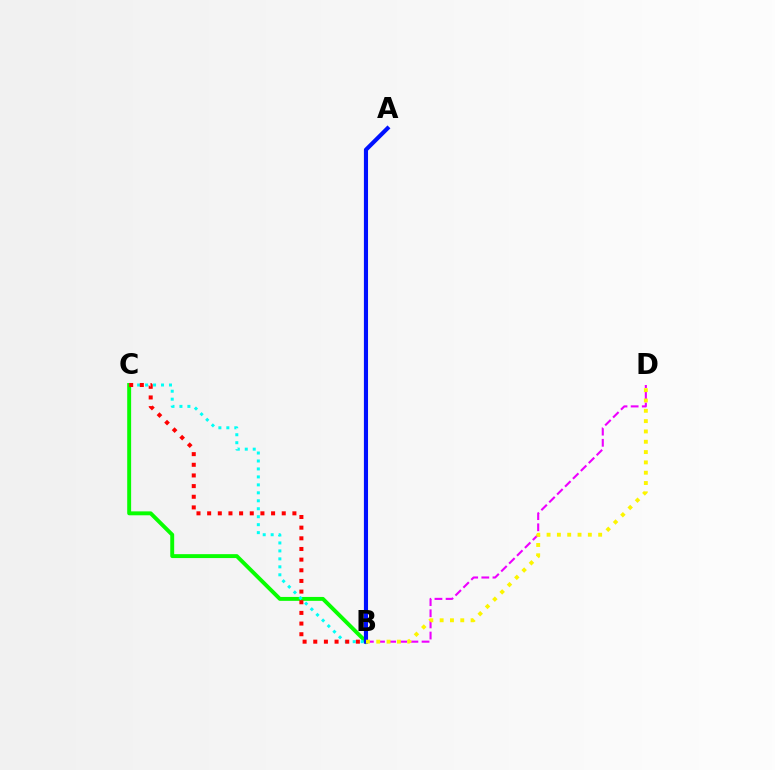{('B', 'C'): [{'color': '#08ff00', 'line_style': 'solid', 'thickness': 2.82}, {'color': '#00fff6', 'line_style': 'dotted', 'thickness': 2.16}, {'color': '#ff0000', 'line_style': 'dotted', 'thickness': 2.9}], ('B', 'D'): [{'color': '#ee00ff', 'line_style': 'dashed', 'thickness': 1.51}, {'color': '#fcf500', 'line_style': 'dotted', 'thickness': 2.8}], ('A', 'B'): [{'color': '#0010ff', 'line_style': 'solid', 'thickness': 2.97}]}